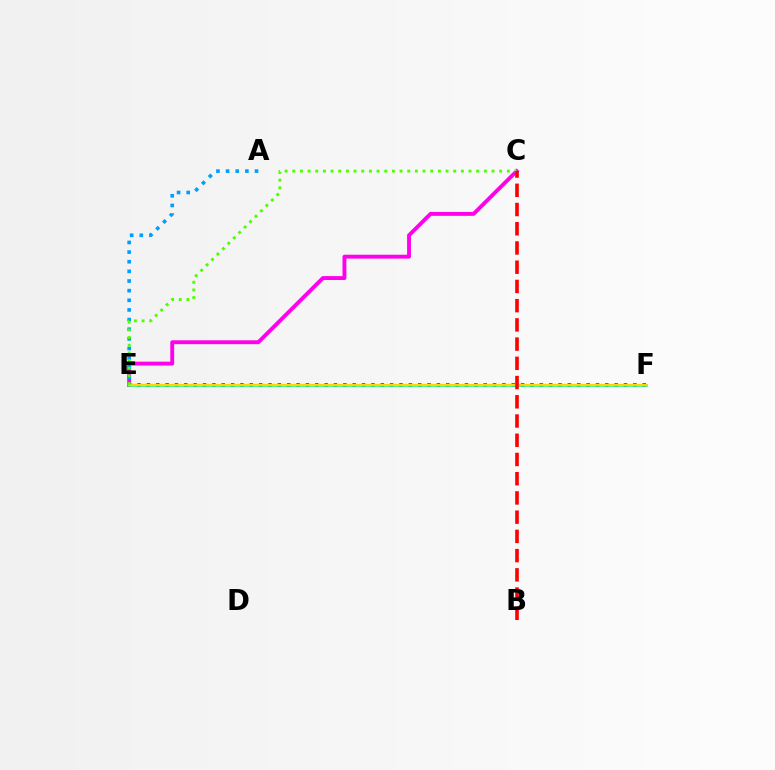{('E', 'F'): [{'color': '#3700ff', 'line_style': 'dotted', 'thickness': 2.54}, {'color': '#00ff86', 'line_style': 'solid', 'thickness': 1.84}, {'color': '#ffd500', 'line_style': 'solid', 'thickness': 1.64}], ('C', 'E'): [{'color': '#ff00ed', 'line_style': 'solid', 'thickness': 2.8}, {'color': '#4fff00', 'line_style': 'dotted', 'thickness': 2.08}], ('A', 'E'): [{'color': '#009eff', 'line_style': 'dotted', 'thickness': 2.62}], ('B', 'C'): [{'color': '#ff0000', 'line_style': 'dashed', 'thickness': 2.61}]}